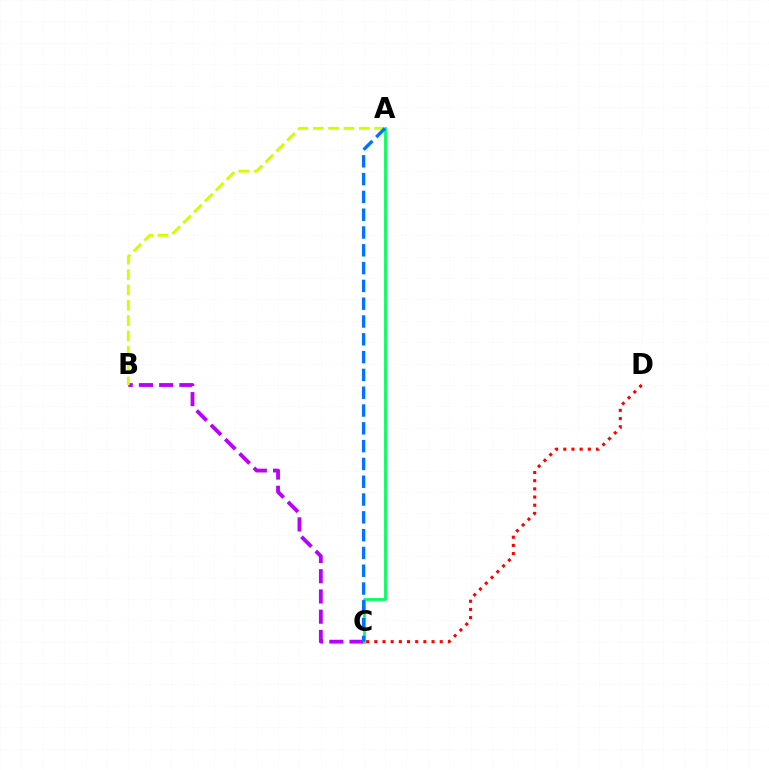{('B', 'C'): [{'color': '#b900ff', 'line_style': 'dashed', 'thickness': 2.75}], ('A', 'C'): [{'color': '#00ff5c', 'line_style': 'solid', 'thickness': 1.98}, {'color': '#0074ff', 'line_style': 'dashed', 'thickness': 2.42}], ('A', 'B'): [{'color': '#d1ff00', 'line_style': 'dashed', 'thickness': 2.09}], ('C', 'D'): [{'color': '#ff0000', 'line_style': 'dotted', 'thickness': 2.22}]}